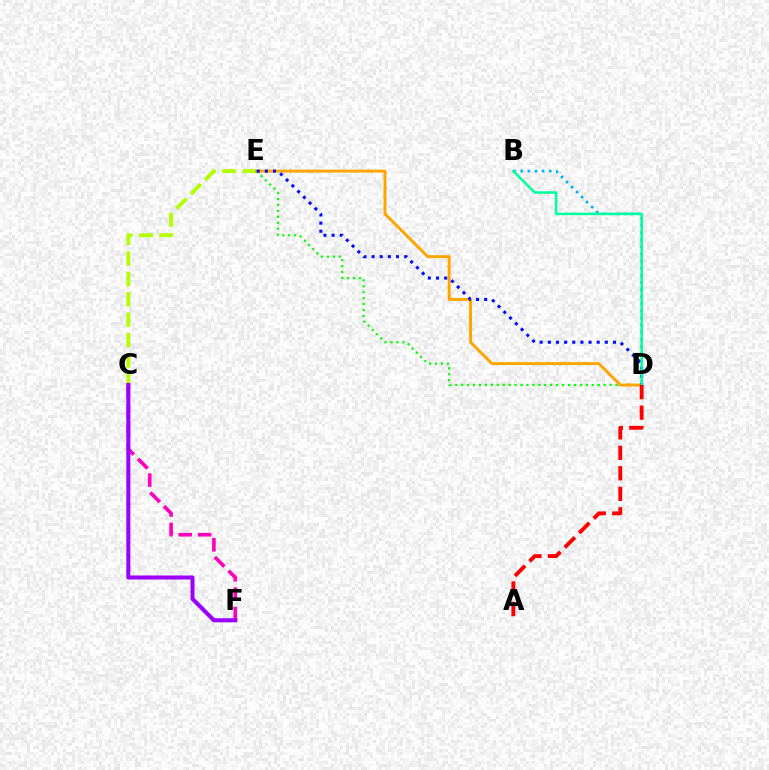{('C', 'F'): [{'color': '#ff00bd', 'line_style': 'dashed', 'thickness': 2.63}, {'color': '#9b00ff', 'line_style': 'solid', 'thickness': 2.91}], ('D', 'E'): [{'color': '#08ff00', 'line_style': 'dotted', 'thickness': 1.61}, {'color': '#ffa500', 'line_style': 'solid', 'thickness': 2.12}, {'color': '#0010ff', 'line_style': 'dotted', 'thickness': 2.21}], ('B', 'D'): [{'color': '#00b5ff', 'line_style': 'dotted', 'thickness': 1.93}, {'color': '#00ff9d', 'line_style': 'solid', 'thickness': 1.81}], ('C', 'E'): [{'color': '#b3ff00', 'line_style': 'dashed', 'thickness': 2.77}], ('A', 'D'): [{'color': '#ff0000', 'line_style': 'dashed', 'thickness': 2.79}]}